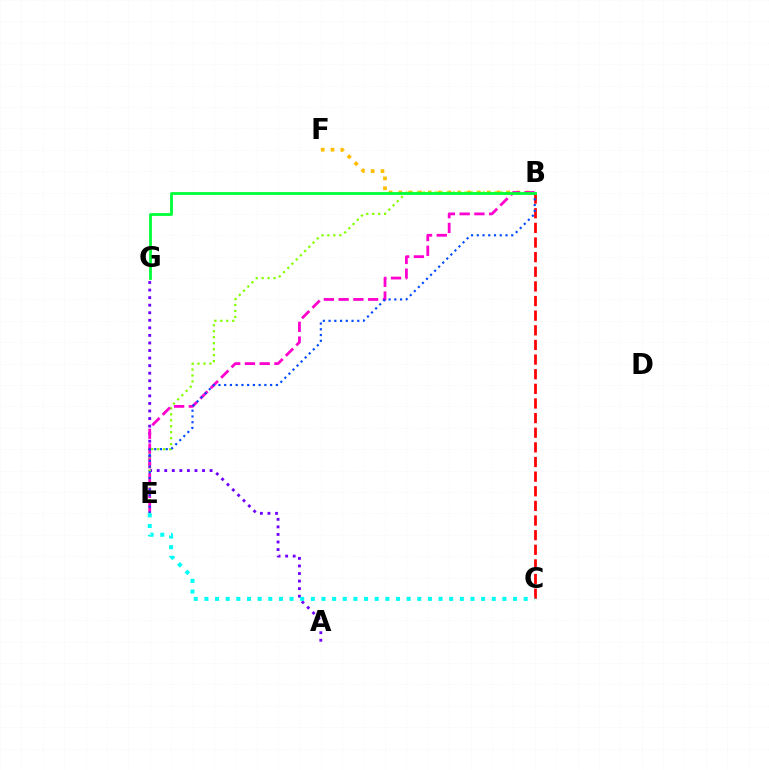{('A', 'G'): [{'color': '#7200ff', 'line_style': 'dotted', 'thickness': 2.05}], ('B', 'F'): [{'color': '#ffbd00', 'line_style': 'dotted', 'thickness': 2.67}], ('B', 'E'): [{'color': '#84ff00', 'line_style': 'dotted', 'thickness': 1.62}, {'color': '#ff00cf', 'line_style': 'dashed', 'thickness': 2.0}, {'color': '#004bff', 'line_style': 'dotted', 'thickness': 1.56}], ('B', 'C'): [{'color': '#ff0000', 'line_style': 'dashed', 'thickness': 1.99}], ('C', 'E'): [{'color': '#00fff6', 'line_style': 'dotted', 'thickness': 2.89}], ('B', 'G'): [{'color': '#00ff39', 'line_style': 'solid', 'thickness': 2.02}]}